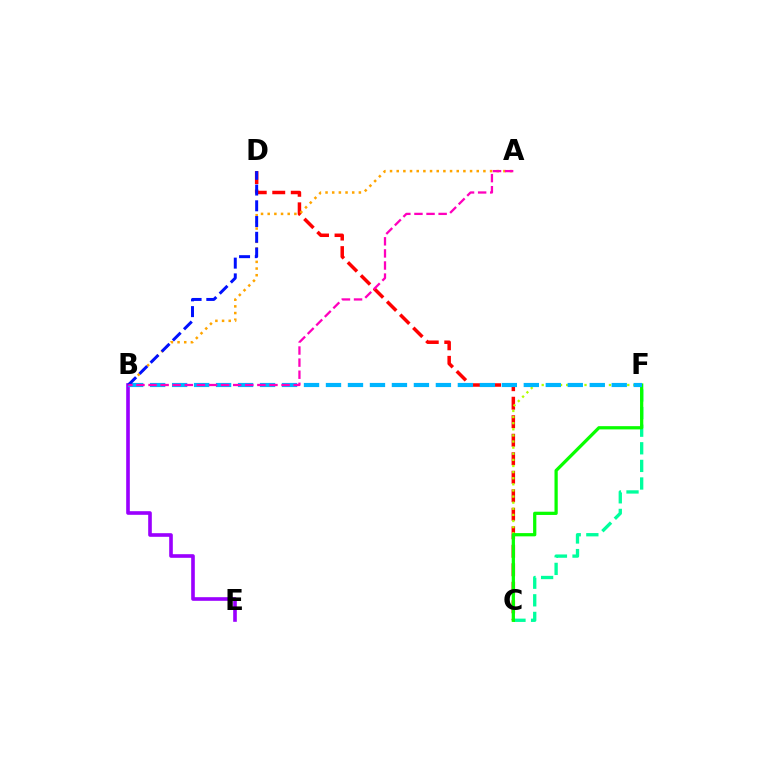{('C', 'D'): [{'color': '#ff0000', 'line_style': 'dashed', 'thickness': 2.51}], ('C', 'F'): [{'color': '#b3ff00', 'line_style': 'dotted', 'thickness': 1.66}, {'color': '#00ff9d', 'line_style': 'dashed', 'thickness': 2.39}, {'color': '#08ff00', 'line_style': 'solid', 'thickness': 2.34}], ('A', 'B'): [{'color': '#ffa500', 'line_style': 'dotted', 'thickness': 1.81}, {'color': '#ff00bd', 'line_style': 'dashed', 'thickness': 1.64}], ('B', 'E'): [{'color': '#9b00ff', 'line_style': 'solid', 'thickness': 2.61}], ('B', 'F'): [{'color': '#00b5ff', 'line_style': 'dashed', 'thickness': 2.99}], ('B', 'D'): [{'color': '#0010ff', 'line_style': 'dashed', 'thickness': 2.14}]}